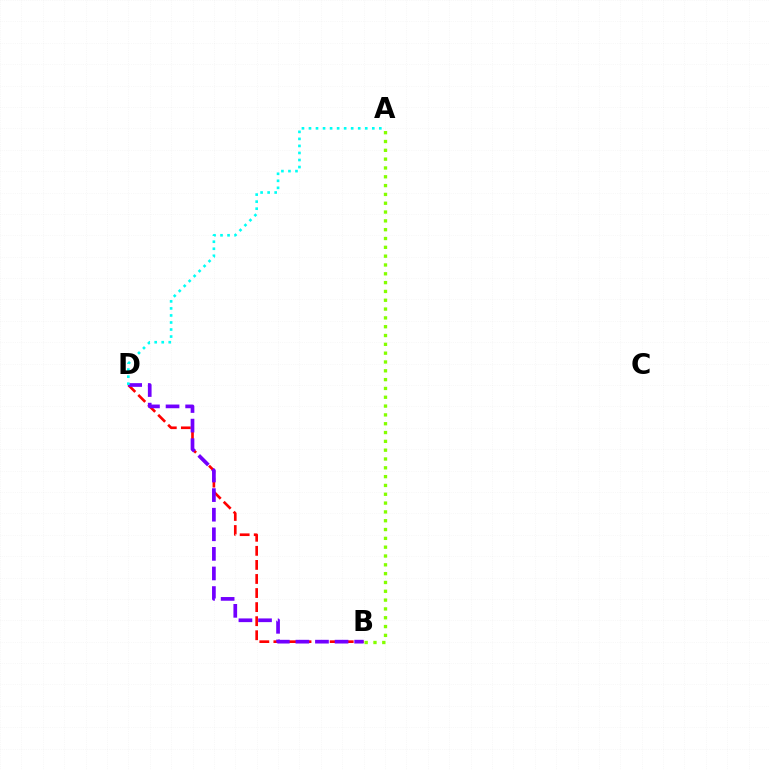{('B', 'D'): [{'color': '#ff0000', 'line_style': 'dashed', 'thickness': 1.91}, {'color': '#7200ff', 'line_style': 'dashed', 'thickness': 2.66}], ('A', 'D'): [{'color': '#00fff6', 'line_style': 'dotted', 'thickness': 1.91}], ('A', 'B'): [{'color': '#84ff00', 'line_style': 'dotted', 'thickness': 2.4}]}